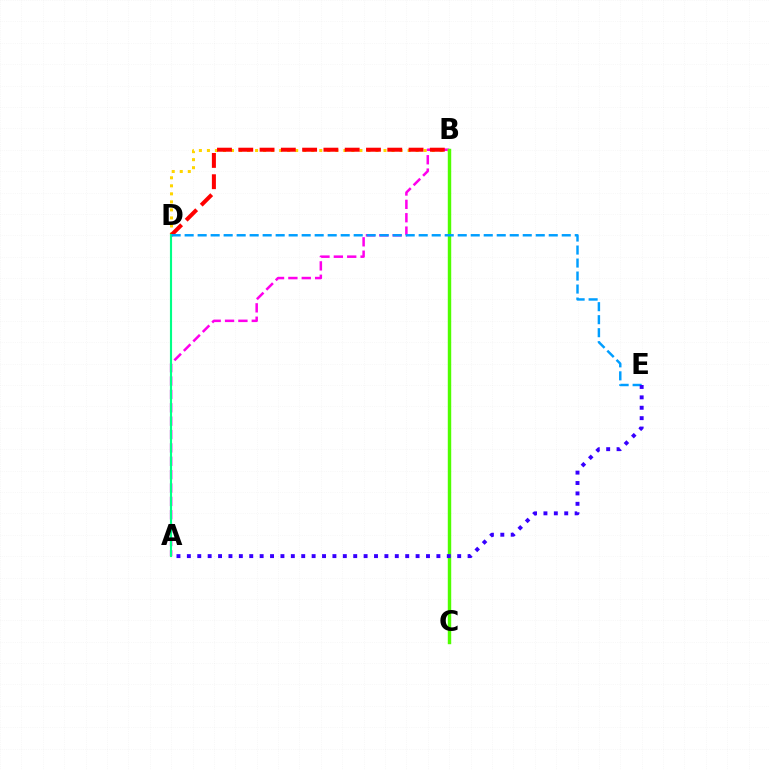{('A', 'B'): [{'color': '#ff00ed', 'line_style': 'dashed', 'thickness': 1.82}], ('B', 'D'): [{'color': '#ffd500', 'line_style': 'dotted', 'thickness': 2.18}, {'color': '#ff0000', 'line_style': 'dashed', 'thickness': 2.89}], ('A', 'D'): [{'color': '#00ff86', 'line_style': 'solid', 'thickness': 1.54}], ('B', 'C'): [{'color': '#4fff00', 'line_style': 'solid', 'thickness': 2.47}], ('D', 'E'): [{'color': '#009eff', 'line_style': 'dashed', 'thickness': 1.77}], ('A', 'E'): [{'color': '#3700ff', 'line_style': 'dotted', 'thickness': 2.82}]}